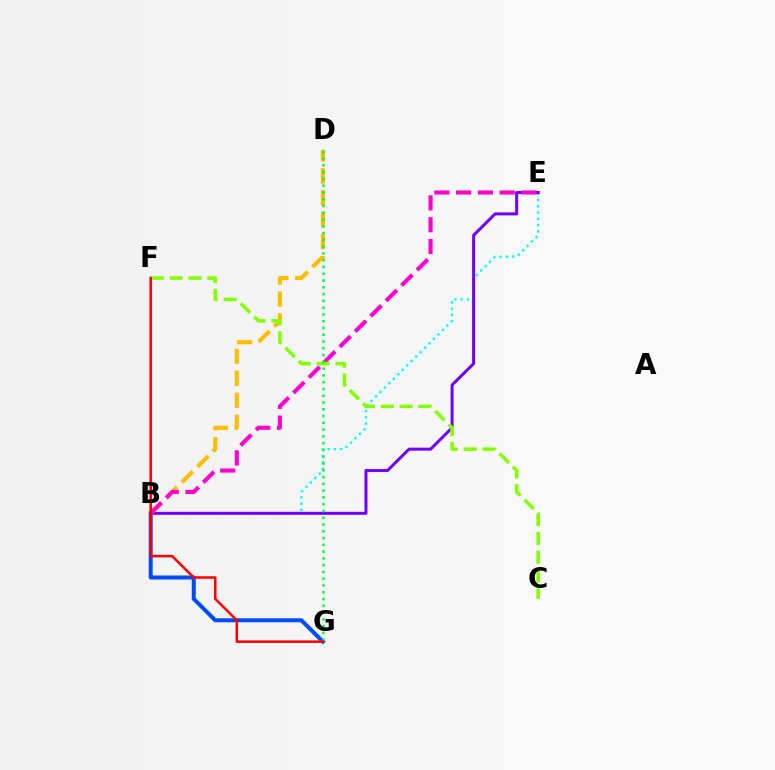{('B', 'E'): [{'color': '#00fff6', 'line_style': 'dotted', 'thickness': 1.71}, {'color': '#7200ff', 'line_style': 'solid', 'thickness': 2.16}, {'color': '#ff00cf', 'line_style': 'dashed', 'thickness': 2.96}], ('B', 'G'): [{'color': '#004bff', 'line_style': 'solid', 'thickness': 2.89}], ('B', 'D'): [{'color': '#ffbd00', 'line_style': 'dashed', 'thickness': 2.98}], ('C', 'F'): [{'color': '#84ff00', 'line_style': 'dashed', 'thickness': 2.56}], ('D', 'G'): [{'color': '#00ff39', 'line_style': 'dotted', 'thickness': 1.84}], ('F', 'G'): [{'color': '#ff0000', 'line_style': 'solid', 'thickness': 1.82}]}